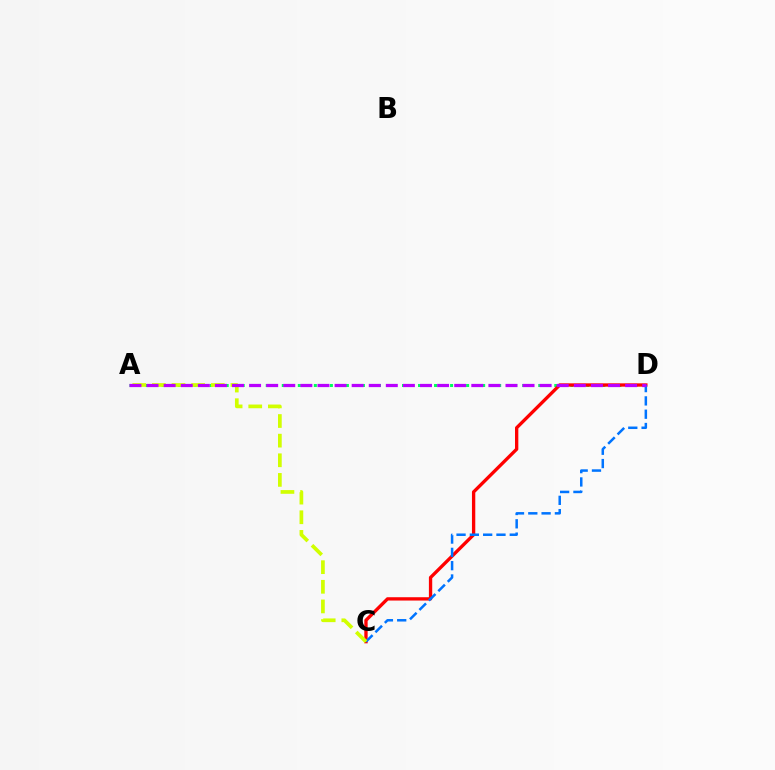{('A', 'D'): [{'color': '#00ff5c', 'line_style': 'dotted', 'thickness': 2.18}, {'color': '#b900ff', 'line_style': 'dashed', 'thickness': 2.32}], ('C', 'D'): [{'color': '#ff0000', 'line_style': 'solid', 'thickness': 2.39}, {'color': '#0074ff', 'line_style': 'dashed', 'thickness': 1.81}], ('A', 'C'): [{'color': '#d1ff00', 'line_style': 'dashed', 'thickness': 2.67}]}